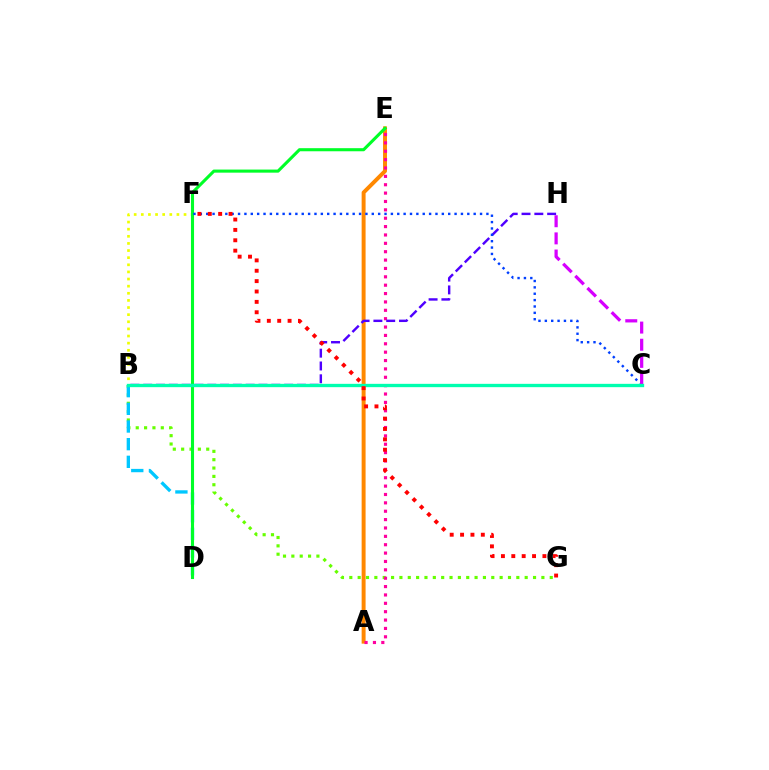{('B', 'G'): [{'color': '#66ff00', 'line_style': 'dotted', 'thickness': 2.27}], ('A', 'E'): [{'color': '#ff8800', 'line_style': 'solid', 'thickness': 2.84}, {'color': '#ff00a0', 'line_style': 'dotted', 'thickness': 2.27}], ('B', 'F'): [{'color': '#eeff00', 'line_style': 'dotted', 'thickness': 1.94}], ('B', 'H'): [{'color': '#4f00ff', 'line_style': 'dashed', 'thickness': 1.74}], ('B', 'D'): [{'color': '#00c7ff', 'line_style': 'dashed', 'thickness': 2.4}], ('D', 'E'): [{'color': '#00ff27', 'line_style': 'solid', 'thickness': 2.22}], ('C', 'F'): [{'color': '#003fff', 'line_style': 'dotted', 'thickness': 1.73}], ('C', 'H'): [{'color': '#d600ff', 'line_style': 'dashed', 'thickness': 2.33}], ('B', 'C'): [{'color': '#00ffaf', 'line_style': 'solid', 'thickness': 2.4}], ('F', 'G'): [{'color': '#ff0000', 'line_style': 'dotted', 'thickness': 2.82}]}